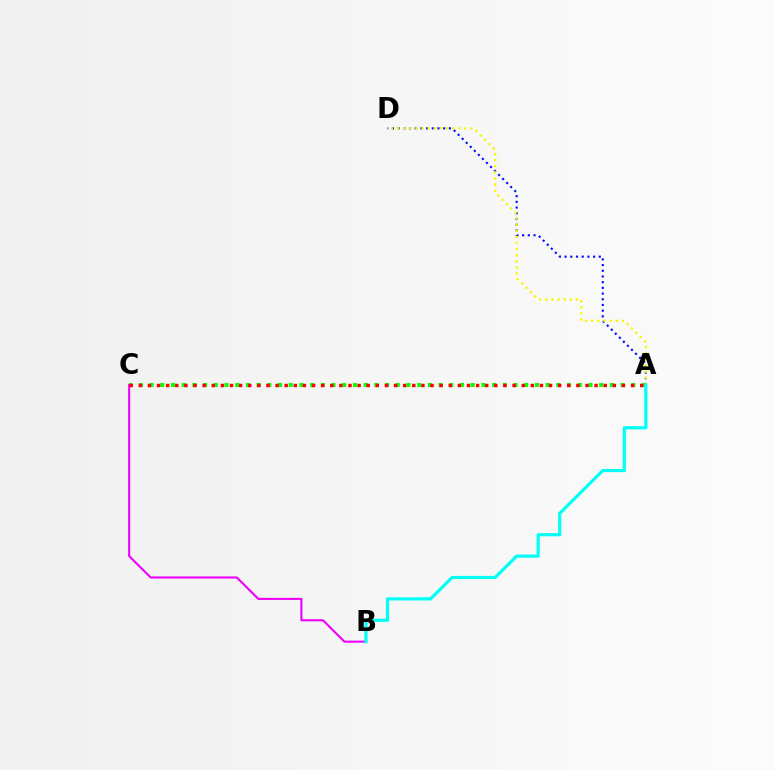{('A', 'D'): [{'color': '#0010ff', 'line_style': 'dotted', 'thickness': 1.55}, {'color': '#fcf500', 'line_style': 'dotted', 'thickness': 1.66}], ('A', 'C'): [{'color': '#08ff00', 'line_style': 'dotted', 'thickness': 2.91}, {'color': '#ff0000', 'line_style': 'dotted', 'thickness': 2.48}], ('B', 'C'): [{'color': '#ee00ff', 'line_style': 'solid', 'thickness': 1.51}], ('A', 'B'): [{'color': '#00fff6', 'line_style': 'solid', 'thickness': 2.28}]}